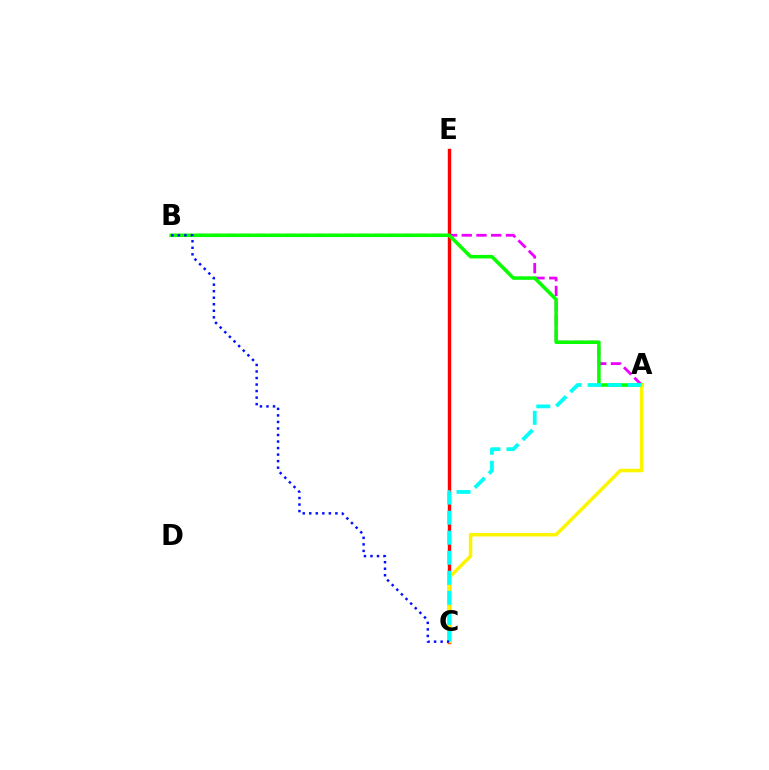{('C', 'E'): [{'color': '#ff0000', 'line_style': 'solid', 'thickness': 2.45}], ('A', 'B'): [{'color': '#ee00ff', 'line_style': 'dashed', 'thickness': 2.0}, {'color': '#08ff00', 'line_style': 'solid', 'thickness': 2.54}], ('A', 'C'): [{'color': '#fcf500', 'line_style': 'solid', 'thickness': 2.52}, {'color': '#00fff6', 'line_style': 'dashed', 'thickness': 2.72}], ('B', 'C'): [{'color': '#0010ff', 'line_style': 'dotted', 'thickness': 1.78}]}